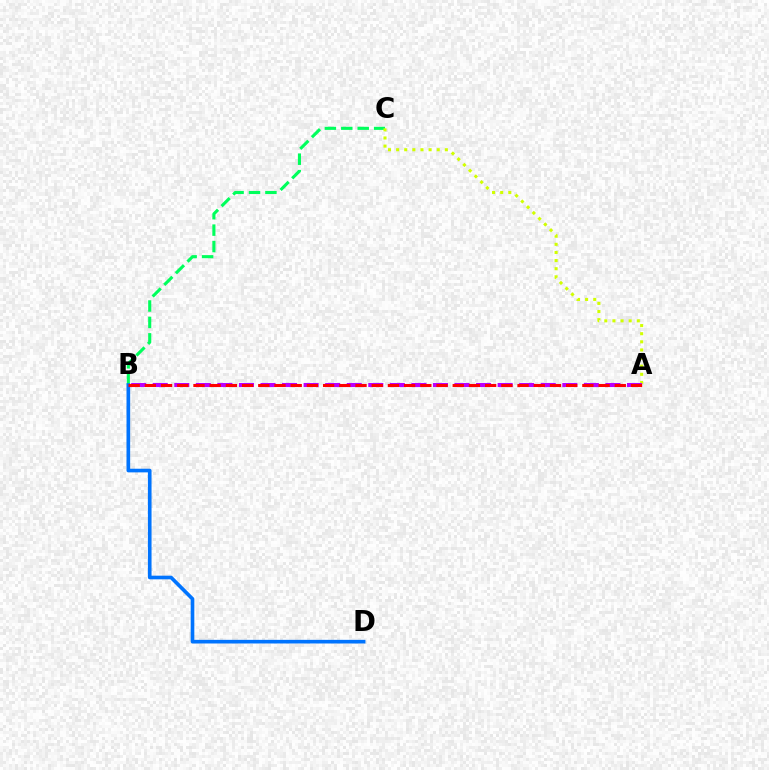{('B', 'C'): [{'color': '#00ff5c', 'line_style': 'dashed', 'thickness': 2.23}], ('B', 'D'): [{'color': '#0074ff', 'line_style': 'solid', 'thickness': 2.62}], ('A', 'C'): [{'color': '#d1ff00', 'line_style': 'dotted', 'thickness': 2.21}], ('A', 'B'): [{'color': '#b900ff', 'line_style': 'dashed', 'thickness': 2.93}, {'color': '#ff0000', 'line_style': 'dashed', 'thickness': 2.2}]}